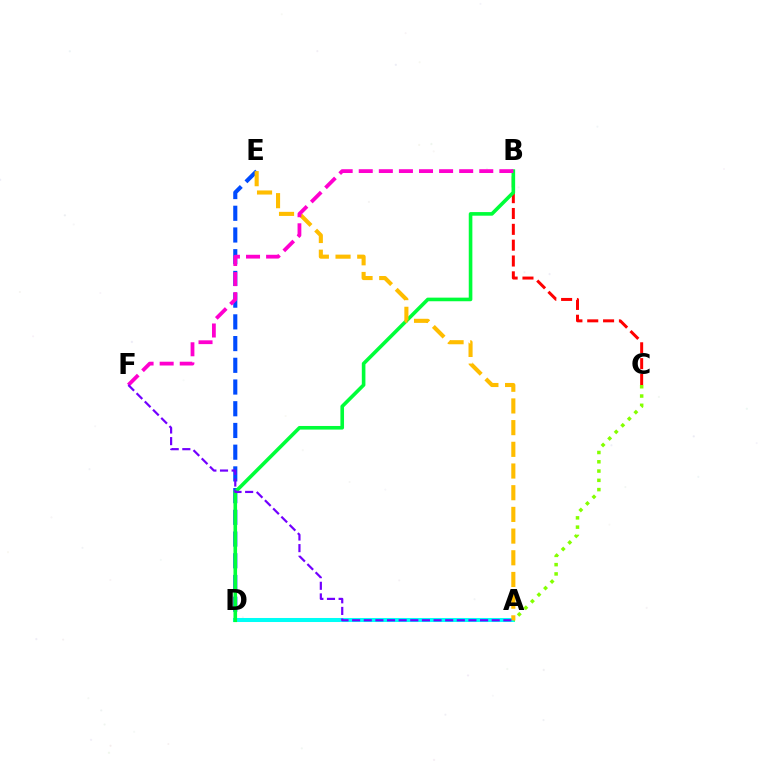{('B', 'C'): [{'color': '#ff0000', 'line_style': 'dashed', 'thickness': 2.15}], ('D', 'E'): [{'color': '#004bff', 'line_style': 'dashed', 'thickness': 2.95}], ('A', 'D'): [{'color': '#00fff6', 'line_style': 'solid', 'thickness': 2.9}], ('B', 'D'): [{'color': '#00ff39', 'line_style': 'solid', 'thickness': 2.6}], ('A', 'C'): [{'color': '#84ff00', 'line_style': 'dotted', 'thickness': 2.52}], ('A', 'E'): [{'color': '#ffbd00', 'line_style': 'dashed', 'thickness': 2.95}], ('B', 'F'): [{'color': '#ff00cf', 'line_style': 'dashed', 'thickness': 2.73}], ('A', 'F'): [{'color': '#7200ff', 'line_style': 'dashed', 'thickness': 1.58}]}